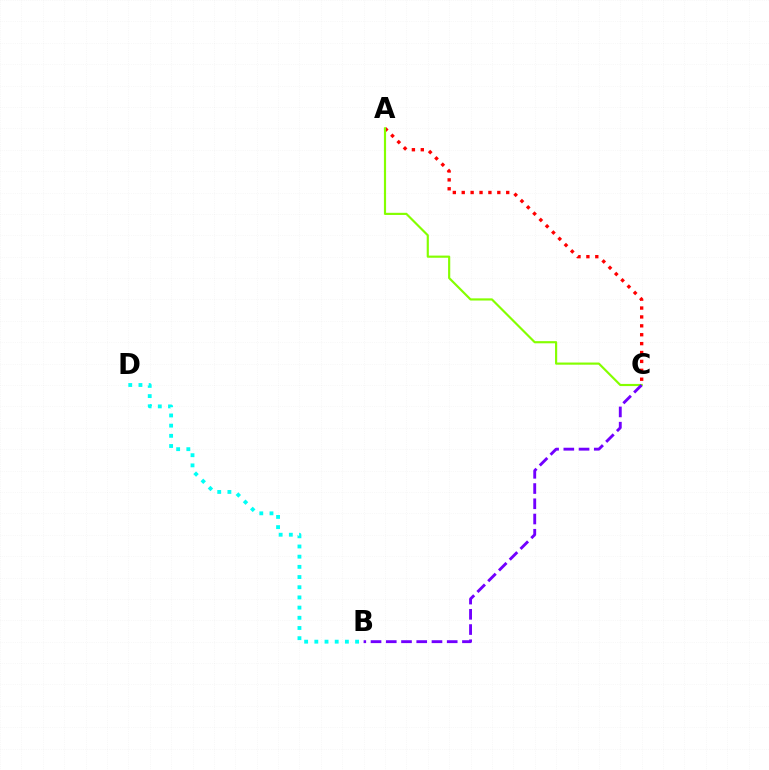{('B', 'D'): [{'color': '#00fff6', 'line_style': 'dotted', 'thickness': 2.77}], ('A', 'C'): [{'color': '#ff0000', 'line_style': 'dotted', 'thickness': 2.42}, {'color': '#84ff00', 'line_style': 'solid', 'thickness': 1.56}], ('B', 'C'): [{'color': '#7200ff', 'line_style': 'dashed', 'thickness': 2.07}]}